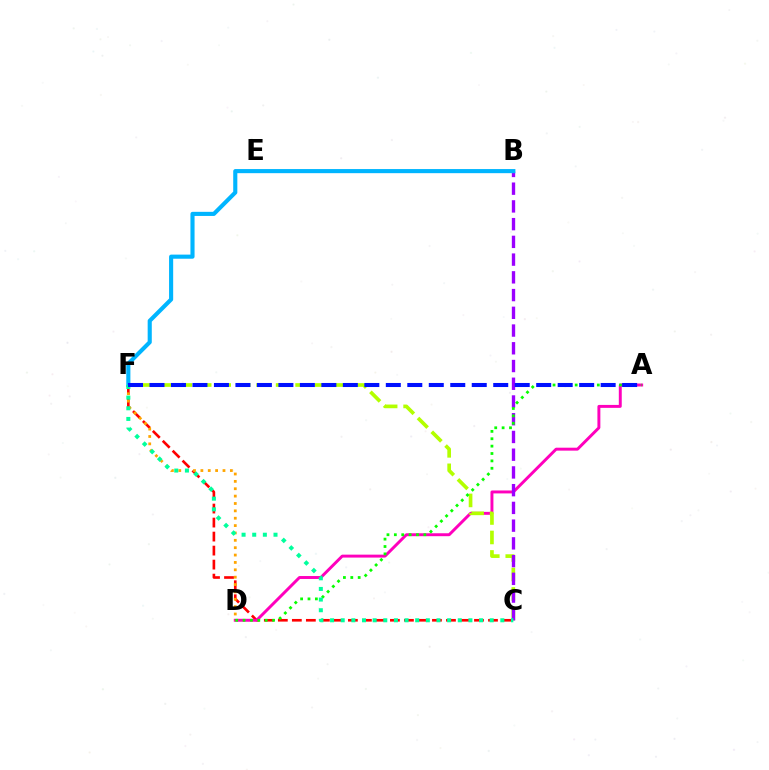{('C', 'F'): [{'color': '#ff0000', 'line_style': 'dashed', 'thickness': 1.9}, {'color': '#b3ff00', 'line_style': 'dashed', 'thickness': 2.65}, {'color': '#00ff9d', 'line_style': 'dotted', 'thickness': 2.89}], ('A', 'D'): [{'color': '#ff00bd', 'line_style': 'solid', 'thickness': 2.12}, {'color': '#08ff00', 'line_style': 'dotted', 'thickness': 2.01}], ('D', 'F'): [{'color': '#ffa500', 'line_style': 'dotted', 'thickness': 2.0}], ('B', 'C'): [{'color': '#9b00ff', 'line_style': 'dashed', 'thickness': 2.41}], ('B', 'F'): [{'color': '#00b5ff', 'line_style': 'solid', 'thickness': 2.96}], ('A', 'F'): [{'color': '#0010ff', 'line_style': 'dashed', 'thickness': 2.92}]}